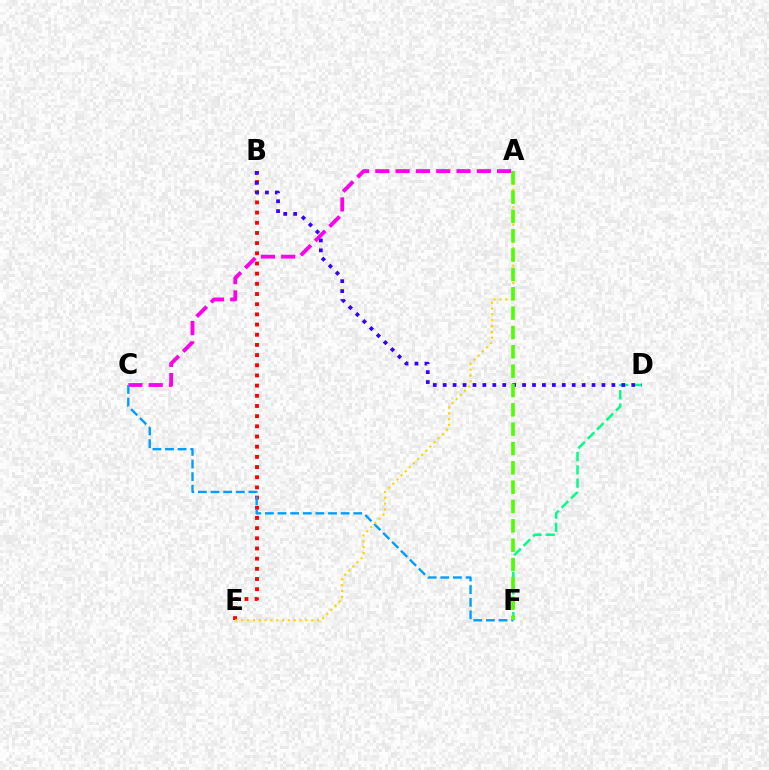{('A', 'C'): [{'color': '#ff00ed', 'line_style': 'dashed', 'thickness': 2.76}], ('B', 'E'): [{'color': '#ff0000', 'line_style': 'dotted', 'thickness': 2.77}], ('D', 'F'): [{'color': '#00ff86', 'line_style': 'dashed', 'thickness': 1.8}], ('B', 'D'): [{'color': '#3700ff', 'line_style': 'dotted', 'thickness': 2.7}], ('C', 'F'): [{'color': '#009eff', 'line_style': 'dashed', 'thickness': 1.71}], ('A', 'E'): [{'color': '#ffd500', 'line_style': 'dotted', 'thickness': 1.59}], ('A', 'F'): [{'color': '#4fff00', 'line_style': 'dashed', 'thickness': 2.63}]}